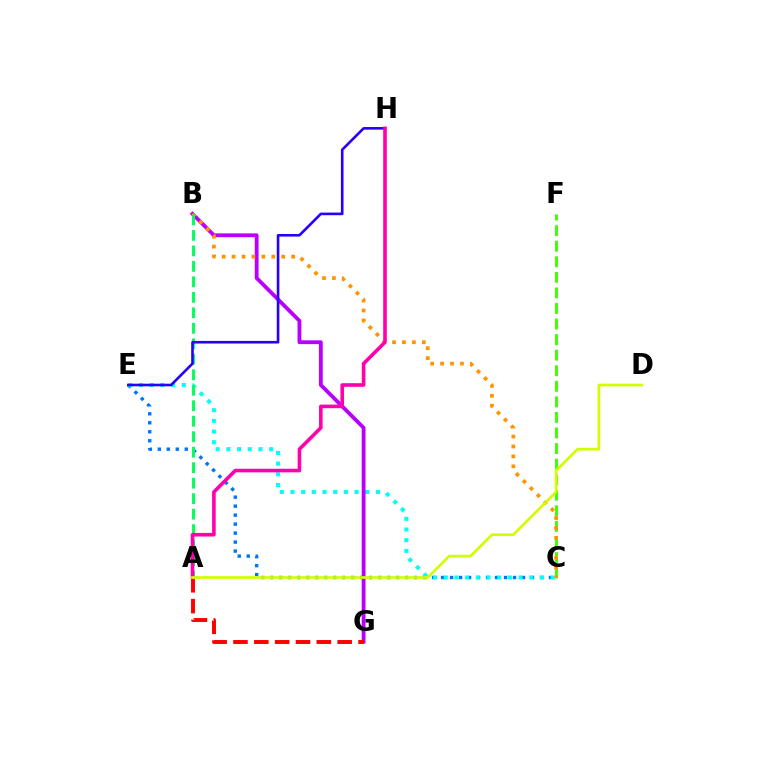{('C', 'E'): [{'color': '#0074ff', 'line_style': 'dotted', 'thickness': 2.44}, {'color': '#00fff6', 'line_style': 'dotted', 'thickness': 2.9}], ('C', 'F'): [{'color': '#3dff00', 'line_style': 'dashed', 'thickness': 2.11}], ('B', 'G'): [{'color': '#b900ff', 'line_style': 'solid', 'thickness': 2.75}], ('B', 'C'): [{'color': '#ff9400', 'line_style': 'dotted', 'thickness': 2.7}], ('A', 'B'): [{'color': '#00ff5c', 'line_style': 'dashed', 'thickness': 2.1}], ('E', 'H'): [{'color': '#2500ff', 'line_style': 'solid', 'thickness': 1.88}], ('A', 'G'): [{'color': '#ff0000', 'line_style': 'dashed', 'thickness': 2.83}], ('A', 'H'): [{'color': '#ff00ac', 'line_style': 'solid', 'thickness': 2.59}], ('A', 'D'): [{'color': '#d1ff00', 'line_style': 'solid', 'thickness': 1.93}]}